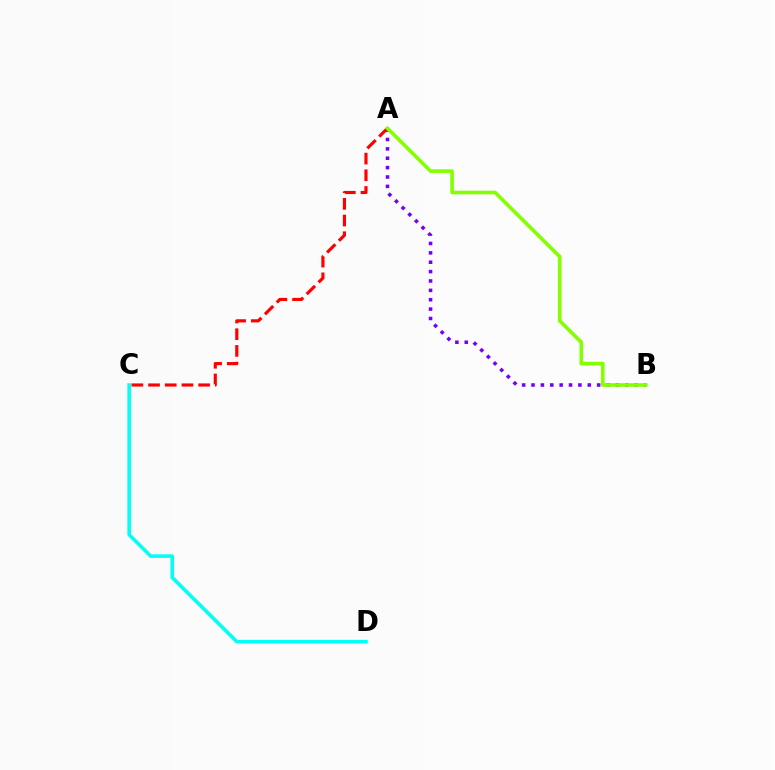{('C', 'D'): [{'color': '#00fff6', 'line_style': 'solid', 'thickness': 2.57}], ('A', 'B'): [{'color': '#7200ff', 'line_style': 'dotted', 'thickness': 2.55}, {'color': '#84ff00', 'line_style': 'solid', 'thickness': 2.59}], ('A', 'C'): [{'color': '#ff0000', 'line_style': 'dashed', 'thickness': 2.27}]}